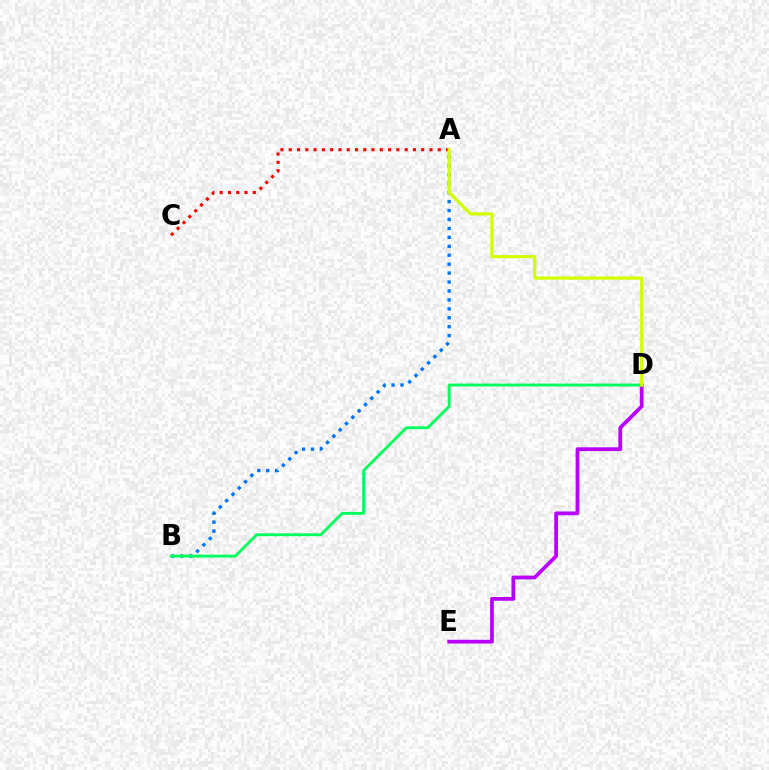{('D', 'E'): [{'color': '#b900ff', 'line_style': 'solid', 'thickness': 2.71}], ('A', 'C'): [{'color': '#ff0000', 'line_style': 'dotted', 'thickness': 2.25}], ('A', 'B'): [{'color': '#0074ff', 'line_style': 'dotted', 'thickness': 2.43}], ('B', 'D'): [{'color': '#00ff5c', 'line_style': 'solid', 'thickness': 2.08}], ('A', 'D'): [{'color': '#d1ff00', 'line_style': 'solid', 'thickness': 2.31}]}